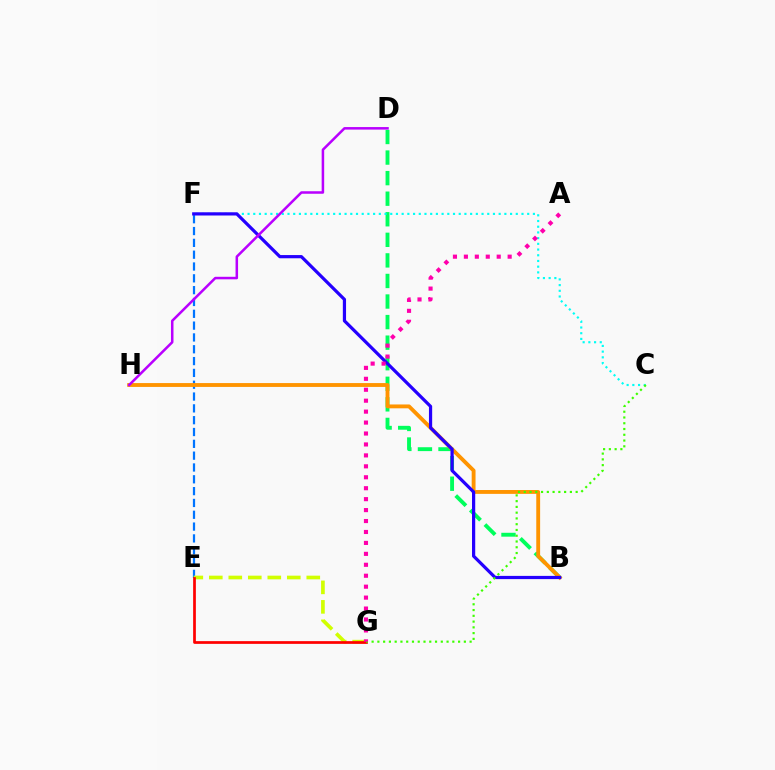{('E', 'F'): [{'color': '#0074ff', 'line_style': 'dashed', 'thickness': 1.61}], ('B', 'D'): [{'color': '#00ff5c', 'line_style': 'dashed', 'thickness': 2.79}], ('B', 'H'): [{'color': '#ff9400', 'line_style': 'solid', 'thickness': 2.77}], ('E', 'G'): [{'color': '#d1ff00', 'line_style': 'dashed', 'thickness': 2.65}, {'color': '#ff0000', 'line_style': 'solid', 'thickness': 1.96}], ('C', 'F'): [{'color': '#00fff6', 'line_style': 'dotted', 'thickness': 1.55}], ('B', 'F'): [{'color': '#2500ff', 'line_style': 'solid', 'thickness': 2.32}], ('C', 'G'): [{'color': '#3dff00', 'line_style': 'dotted', 'thickness': 1.57}], ('A', 'G'): [{'color': '#ff00ac', 'line_style': 'dotted', 'thickness': 2.97}], ('D', 'H'): [{'color': '#b900ff', 'line_style': 'solid', 'thickness': 1.82}]}